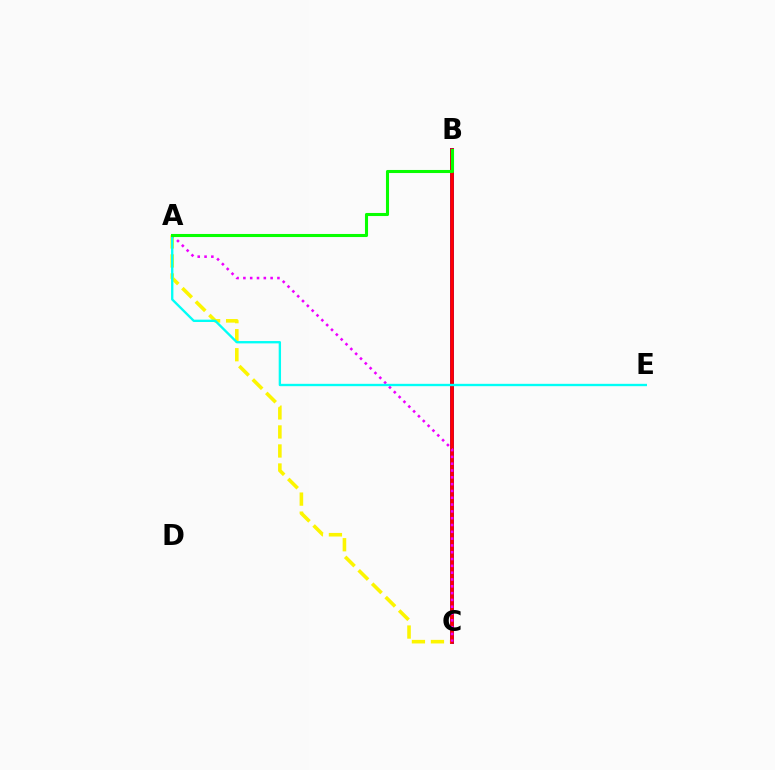{('B', 'C'): [{'color': '#0010ff', 'line_style': 'solid', 'thickness': 2.85}, {'color': '#ff0000', 'line_style': 'solid', 'thickness': 2.65}], ('A', 'C'): [{'color': '#fcf500', 'line_style': 'dashed', 'thickness': 2.59}, {'color': '#ee00ff', 'line_style': 'dotted', 'thickness': 1.85}], ('A', 'E'): [{'color': '#00fff6', 'line_style': 'solid', 'thickness': 1.69}], ('A', 'B'): [{'color': '#08ff00', 'line_style': 'solid', 'thickness': 2.22}]}